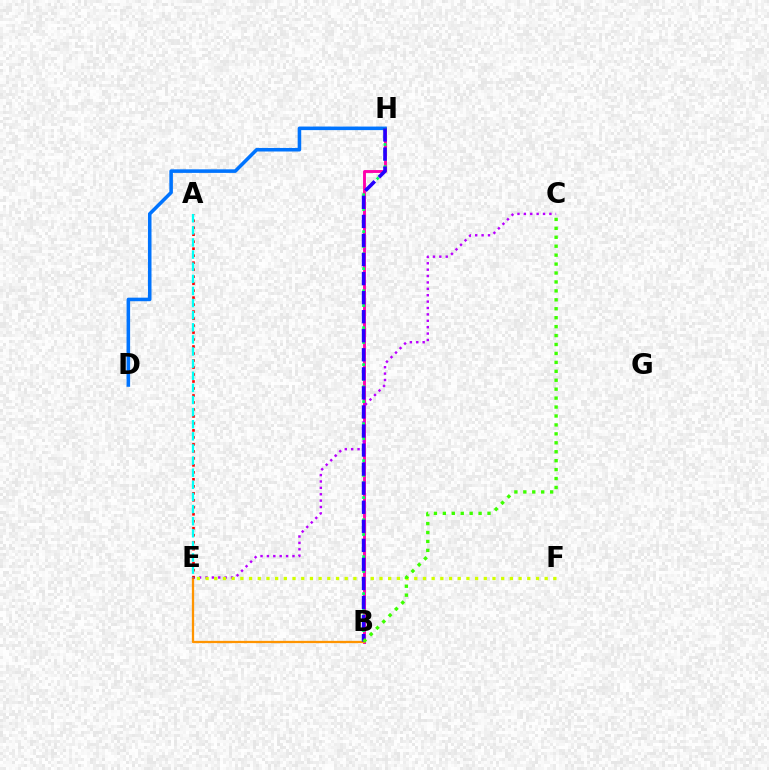{('B', 'H'): [{'color': '#ff00ac', 'line_style': 'solid', 'thickness': 2.07}, {'color': '#00ff5c', 'line_style': 'dotted', 'thickness': 2.01}, {'color': '#2500ff', 'line_style': 'dashed', 'thickness': 2.59}], ('C', 'E'): [{'color': '#b900ff', 'line_style': 'dotted', 'thickness': 1.74}], ('D', 'H'): [{'color': '#0074ff', 'line_style': 'solid', 'thickness': 2.56}], ('B', 'E'): [{'color': '#ff9400', 'line_style': 'solid', 'thickness': 1.64}], ('A', 'E'): [{'color': '#ff0000', 'line_style': 'dotted', 'thickness': 1.9}, {'color': '#00fff6', 'line_style': 'dashed', 'thickness': 1.65}], ('E', 'F'): [{'color': '#d1ff00', 'line_style': 'dotted', 'thickness': 2.36}], ('B', 'C'): [{'color': '#3dff00', 'line_style': 'dotted', 'thickness': 2.43}]}